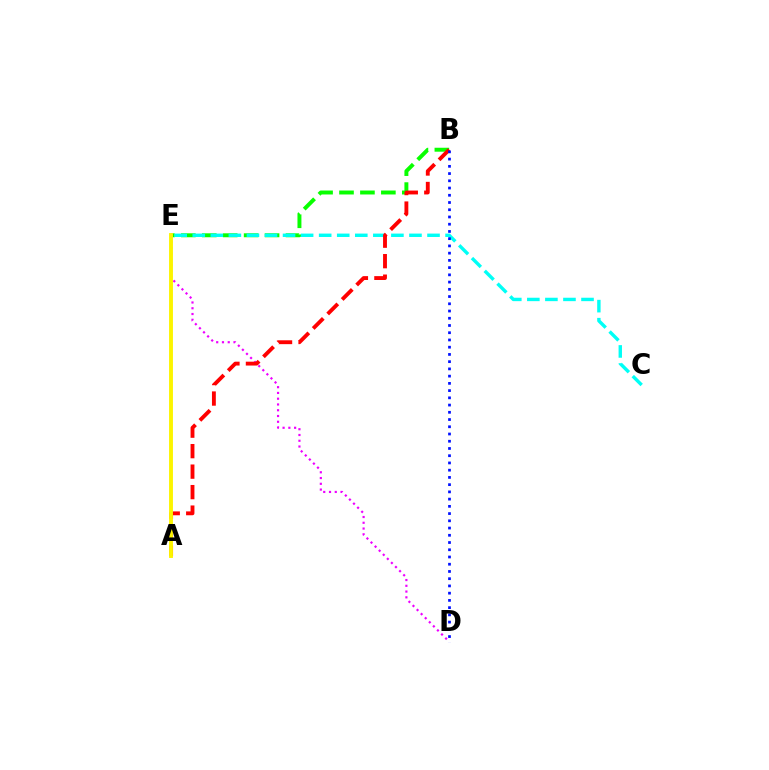{('B', 'E'): [{'color': '#08ff00', 'line_style': 'dashed', 'thickness': 2.84}], ('D', 'E'): [{'color': '#ee00ff', 'line_style': 'dotted', 'thickness': 1.57}], ('C', 'E'): [{'color': '#00fff6', 'line_style': 'dashed', 'thickness': 2.45}], ('A', 'B'): [{'color': '#ff0000', 'line_style': 'dashed', 'thickness': 2.78}], ('B', 'D'): [{'color': '#0010ff', 'line_style': 'dotted', 'thickness': 1.97}], ('A', 'E'): [{'color': '#fcf500', 'line_style': 'solid', 'thickness': 2.8}]}